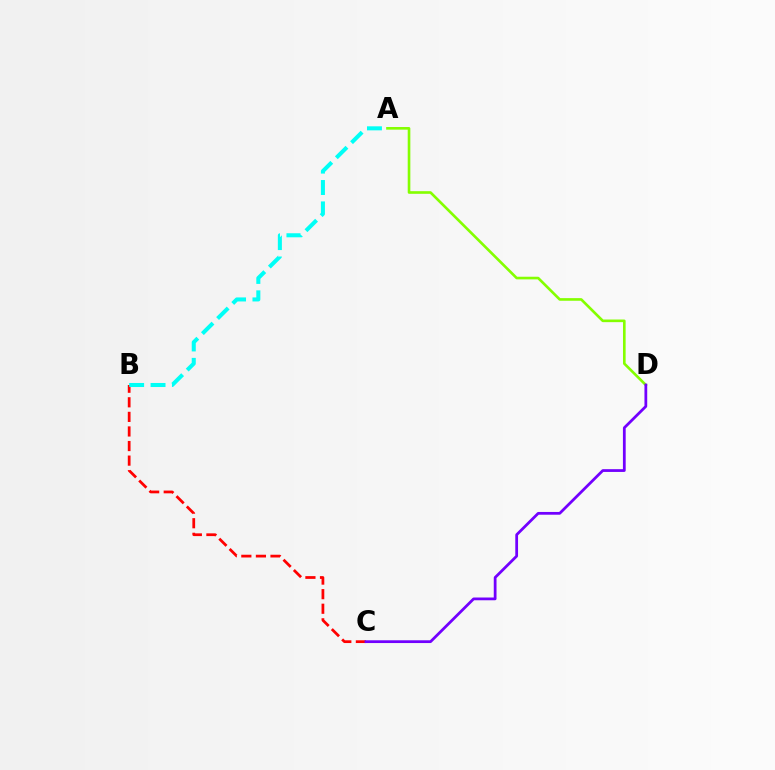{('B', 'C'): [{'color': '#ff0000', 'line_style': 'dashed', 'thickness': 1.98}], ('A', 'D'): [{'color': '#84ff00', 'line_style': 'solid', 'thickness': 1.9}], ('C', 'D'): [{'color': '#7200ff', 'line_style': 'solid', 'thickness': 1.99}], ('A', 'B'): [{'color': '#00fff6', 'line_style': 'dashed', 'thickness': 2.91}]}